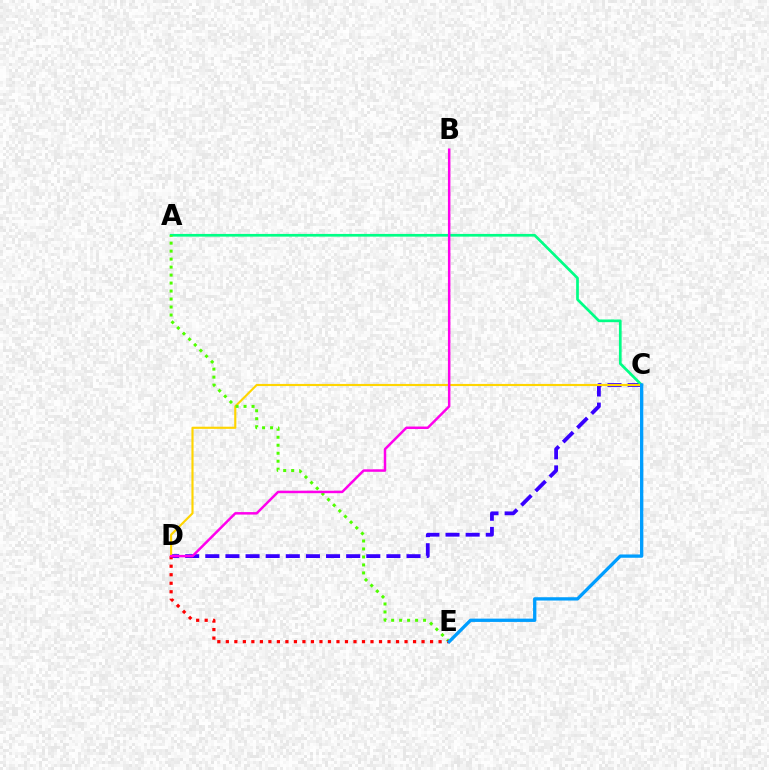{('C', 'D'): [{'color': '#3700ff', 'line_style': 'dashed', 'thickness': 2.73}, {'color': '#ffd500', 'line_style': 'solid', 'thickness': 1.54}], ('A', 'C'): [{'color': '#00ff86', 'line_style': 'solid', 'thickness': 1.95}], ('A', 'E'): [{'color': '#4fff00', 'line_style': 'dotted', 'thickness': 2.17}], ('D', 'E'): [{'color': '#ff0000', 'line_style': 'dotted', 'thickness': 2.31}], ('B', 'D'): [{'color': '#ff00ed', 'line_style': 'solid', 'thickness': 1.79}], ('C', 'E'): [{'color': '#009eff', 'line_style': 'solid', 'thickness': 2.38}]}